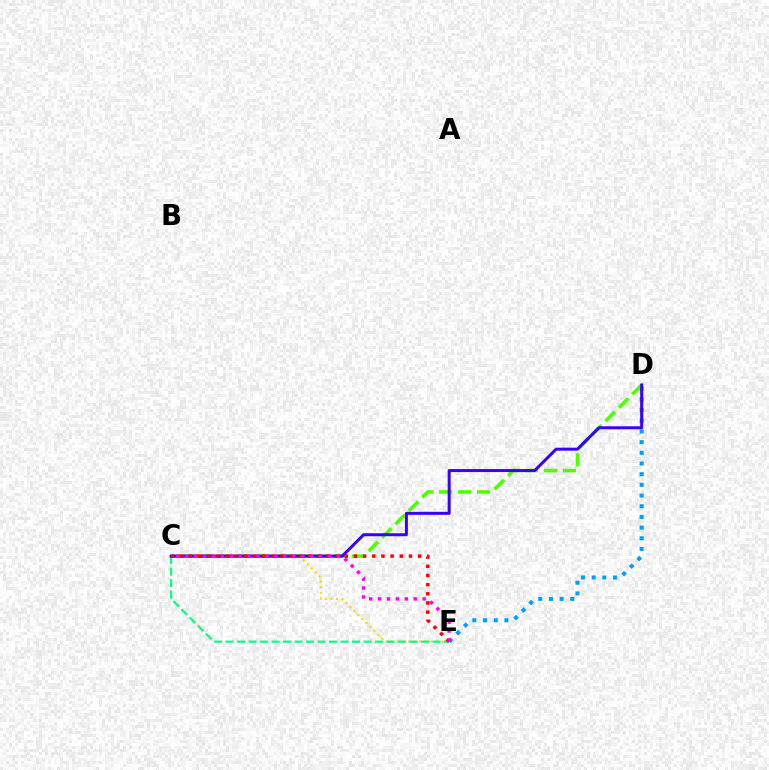{('D', 'E'): [{'color': '#009eff', 'line_style': 'dotted', 'thickness': 2.9}], ('C', 'E'): [{'color': '#ffd500', 'line_style': 'dotted', 'thickness': 1.52}, {'color': '#00ff86', 'line_style': 'dashed', 'thickness': 1.56}, {'color': '#ff0000', 'line_style': 'dotted', 'thickness': 2.49}, {'color': '#ff00ed', 'line_style': 'dotted', 'thickness': 2.43}], ('C', 'D'): [{'color': '#4fff00', 'line_style': 'dashed', 'thickness': 2.57}, {'color': '#3700ff', 'line_style': 'solid', 'thickness': 2.15}]}